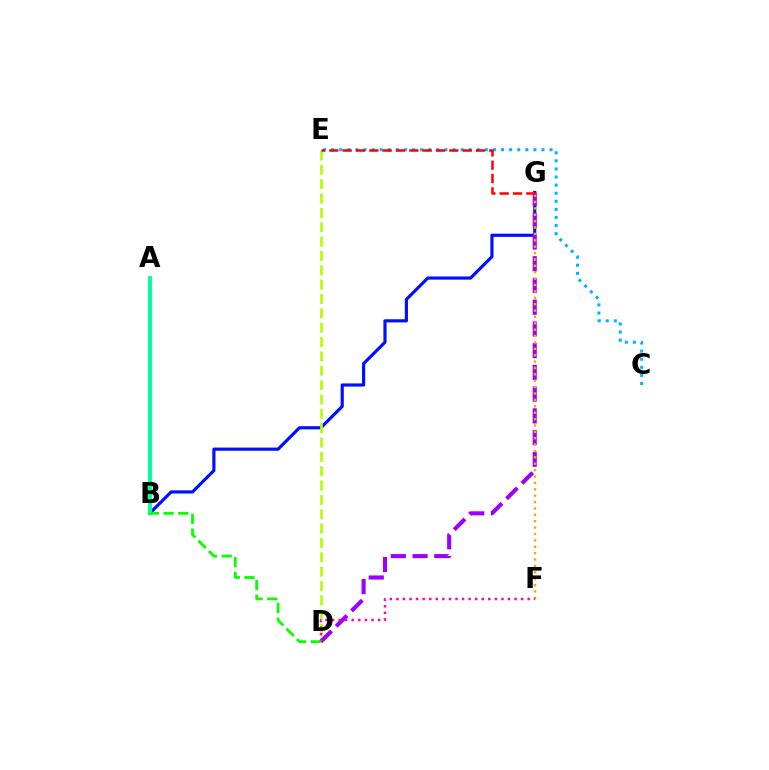{('B', 'G'): [{'color': '#0010ff', 'line_style': 'solid', 'thickness': 2.29}], ('D', 'E'): [{'color': '#b3ff00', 'line_style': 'dashed', 'thickness': 1.95}], ('D', 'G'): [{'color': '#9b00ff', 'line_style': 'dashed', 'thickness': 2.95}], ('A', 'B'): [{'color': '#00ff9d', 'line_style': 'solid', 'thickness': 2.82}], ('C', 'E'): [{'color': '#00b5ff', 'line_style': 'dotted', 'thickness': 2.2}], ('F', 'G'): [{'color': '#ffa500', 'line_style': 'dotted', 'thickness': 1.73}], ('D', 'F'): [{'color': '#ff00bd', 'line_style': 'dotted', 'thickness': 1.78}], ('E', 'G'): [{'color': '#ff0000', 'line_style': 'dashed', 'thickness': 1.81}], ('B', 'D'): [{'color': '#08ff00', 'line_style': 'dashed', 'thickness': 2.0}]}